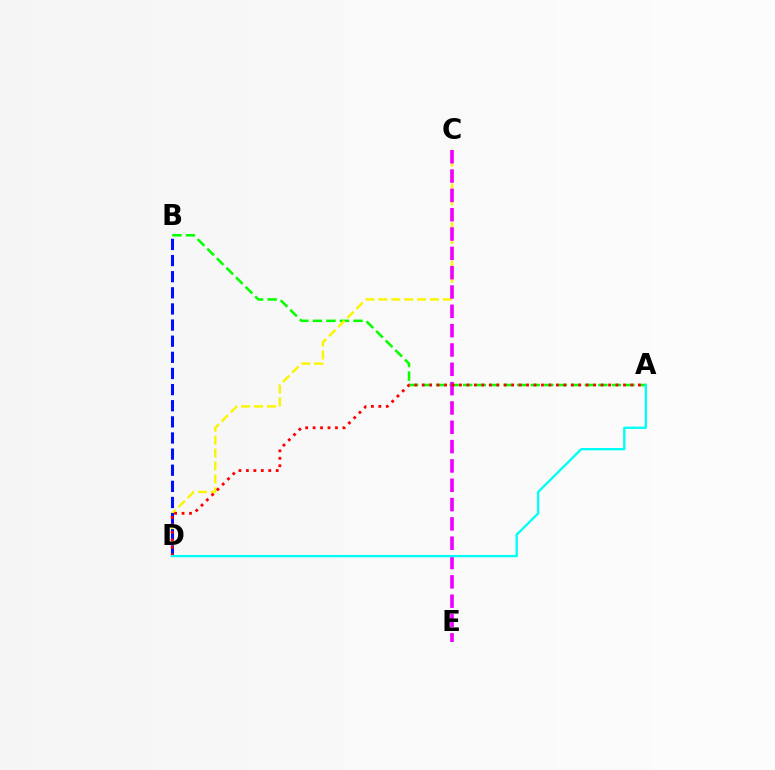{('A', 'B'): [{'color': '#08ff00', 'line_style': 'dashed', 'thickness': 1.84}], ('C', 'D'): [{'color': '#fcf500', 'line_style': 'dashed', 'thickness': 1.75}], ('B', 'D'): [{'color': '#0010ff', 'line_style': 'dashed', 'thickness': 2.19}], ('C', 'E'): [{'color': '#ee00ff', 'line_style': 'dashed', 'thickness': 2.63}], ('A', 'D'): [{'color': '#ff0000', 'line_style': 'dotted', 'thickness': 2.03}, {'color': '#00fff6', 'line_style': 'solid', 'thickness': 1.68}]}